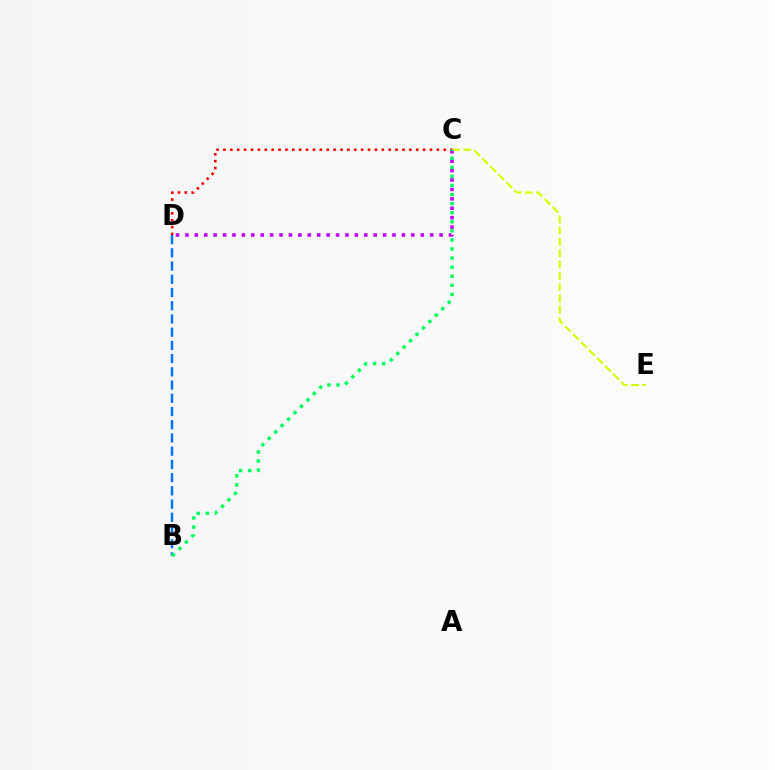{('C', 'D'): [{'color': '#b900ff', 'line_style': 'dotted', 'thickness': 2.56}, {'color': '#ff0000', 'line_style': 'dotted', 'thickness': 1.87}], ('C', 'E'): [{'color': '#d1ff00', 'line_style': 'dashed', 'thickness': 1.53}], ('B', 'D'): [{'color': '#0074ff', 'line_style': 'dashed', 'thickness': 1.8}], ('B', 'C'): [{'color': '#00ff5c', 'line_style': 'dotted', 'thickness': 2.47}]}